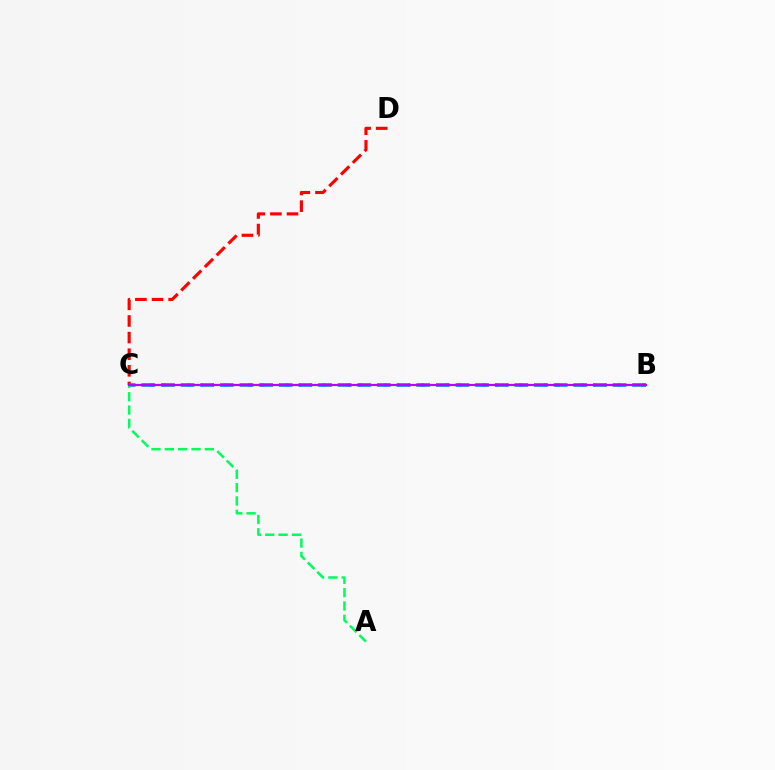{('B', 'C'): [{'color': '#0074ff', 'line_style': 'dashed', 'thickness': 2.67}, {'color': '#d1ff00', 'line_style': 'dashed', 'thickness': 1.67}, {'color': '#b900ff', 'line_style': 'solid', 'thickness': 1.58}], ('A', 'C'): [{'color': '#00ff5c', 'line_style': 'dashed', 'thickness': 1.81}], ('C', 'D'): [{'color': '#ff0000', 'line_style': 'dashed', 'thickness': 2.26}]}